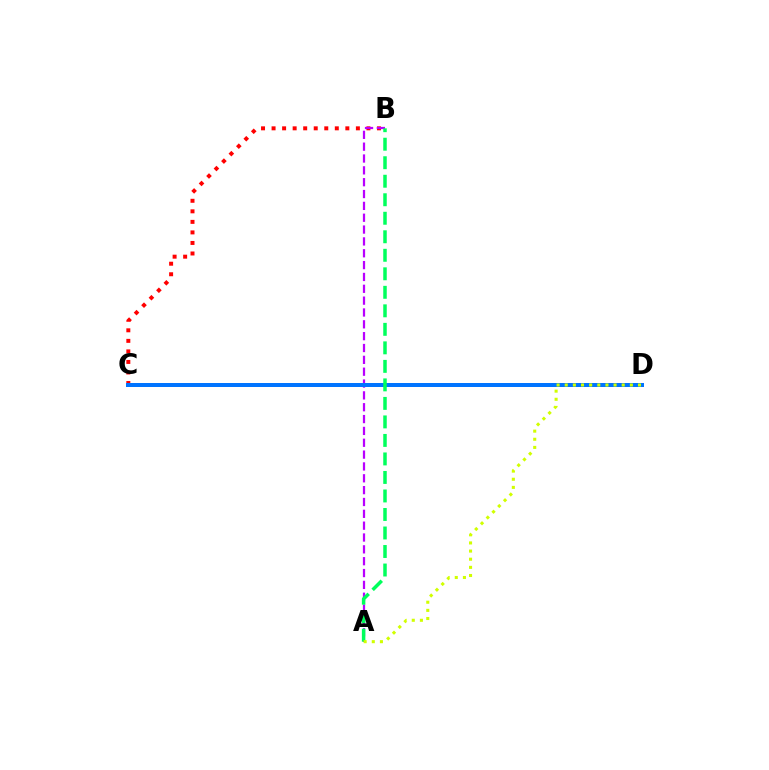{('B', 'C'): [{'color': '#ff0000', 'line_style': 'dotted', 'thickness': 2.86}], ('A', 'B'): [{'color': '#b900ff', 'line_style': 'dashed', 'thickness': 1.61}, {'color': '#00ff5c', 'line_style': 'dashed', 'thickness': 2.52}], ('C', 'D'): [{'color': '#0074ff', 'line_style': 'solid', 'thickness': 2.88}], ('A', 'D'): [{'color': '#d1ff00', 'line_style': 'dotted', 'thickness': 2.21}]}